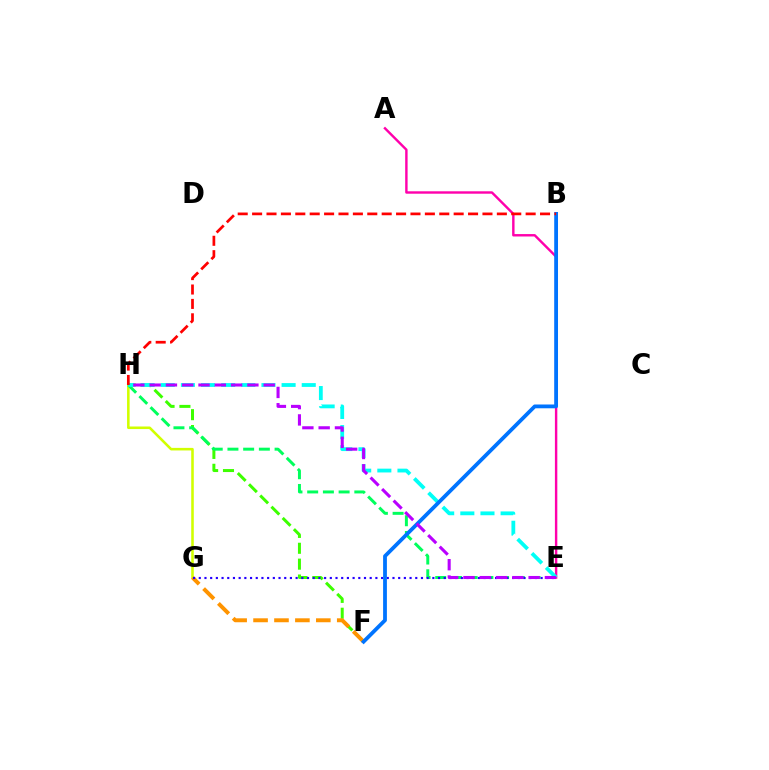{('F', 'H'): [{'color': '#3dff00', 'line_style': 'dashed', 'thickness': 2.16}], ('G', 'H'): [{'color': '#d1ff00', 'line_style': 'solid', 'thickness': 1.85}], ('E', 'H'): [{'color': '#00ff5c', 'line_style': 'dashed', 'thickness': 2.13}, {'color': '#00fff6', 'line_style': 'dashed', 'thickness': 2.74}, {'color': '#b900ff', 'line_style': 'dashed', 'thickness': 2.21}], ('F', 'G'): [{'color': '#ff9400', 'line_style': 'dashed', 'thickness': 2.84}], ('E', 'G'): [{'color': '#2500ff', 'line_style': 'dotted', 'thickness': 1.55}], ('A', 'E'): [{'color': '#ff00ac', 'line_style': 'solid', 'thickness': 1.74}], ('B', 'F'): [{'color': '#0074ff', 'line_style': 'solid', 'thickness': 2.73}], ('B', 'H'): [{'color': '#ff0000', 'line_style': 'dashed', 'thickness': 1.96}]}